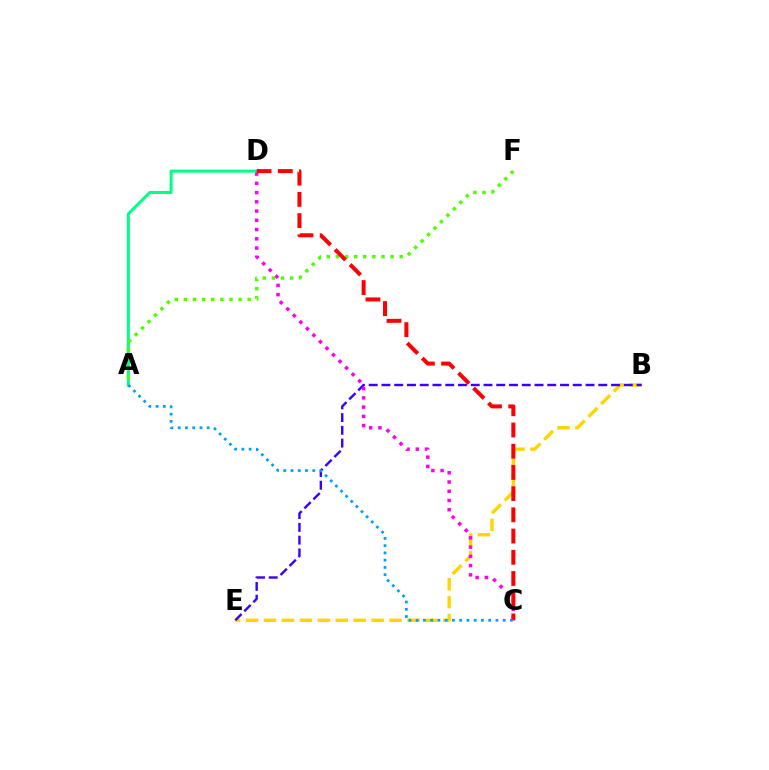{('B', 'E'): [{'color': '#ffd500', 'line_style': 'dashed', 'thickness': 2.44}, {'color': '#3700ff', 'line_style': 'dashed', 'thickness': 1.73}], ('C', 'D'): [{'color': '#ff00ed', 'line_style': 'dotted', 'thickness': 2.51}, {'color': '#ff0000', 'line_style': 'dashed', 'thickness': 2.88}], ('A', 'D'): [{'color': '#00ff86', 'line_style': 'solid', 'thickness': 2.16}], ('A', 'F'): [{'color': '#4fff00', 'line_style': 'dotted', 'thickness': 2.48}], ('A', 'C'): [{'color': '#009eff', 'line_style': 'dotted', 'thickness': 1.97}]}